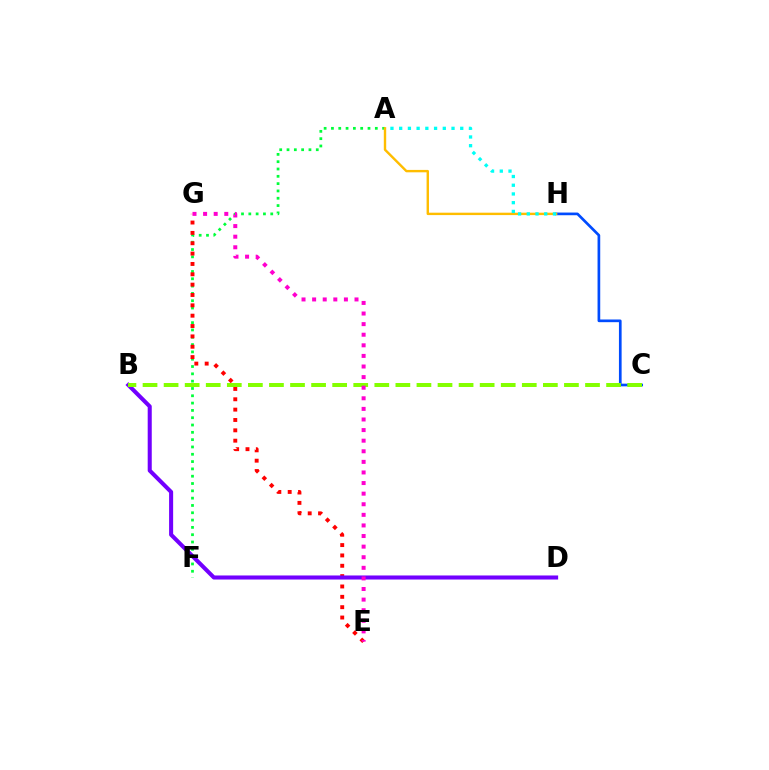{('C', 'H'): [{'color': '#004bff', 'line_style': 'solid', 'thickness': 1.93}], ('A', 'F'): [{'color': '#00ff39', 'line_style': 'dotted', 'thickness': 1.99}], ('E', 'G'): [{'color': '#ff0000', 'line_style': 'dotted', 'thickness': 2.81}, {'color': '#ff00cf', 'line_style': 'dotted', 'thickness': 2.88}], ('A', 'H'): [{'color': '#ffbd00', 'line_style': 'solid', 'thickness': 1.73}, {'color': '#00fff6', 'line_style': 'dotted', 'thickness': 2.37}], ('B', 'D'): [{'color': '#7200ff', 'line_style': 'solid', 'thickness': 2.92}], ('B', 'C'): [{'color': '#84ff00', 'line_style': 'dashed', 'thickness': 2.86}]}